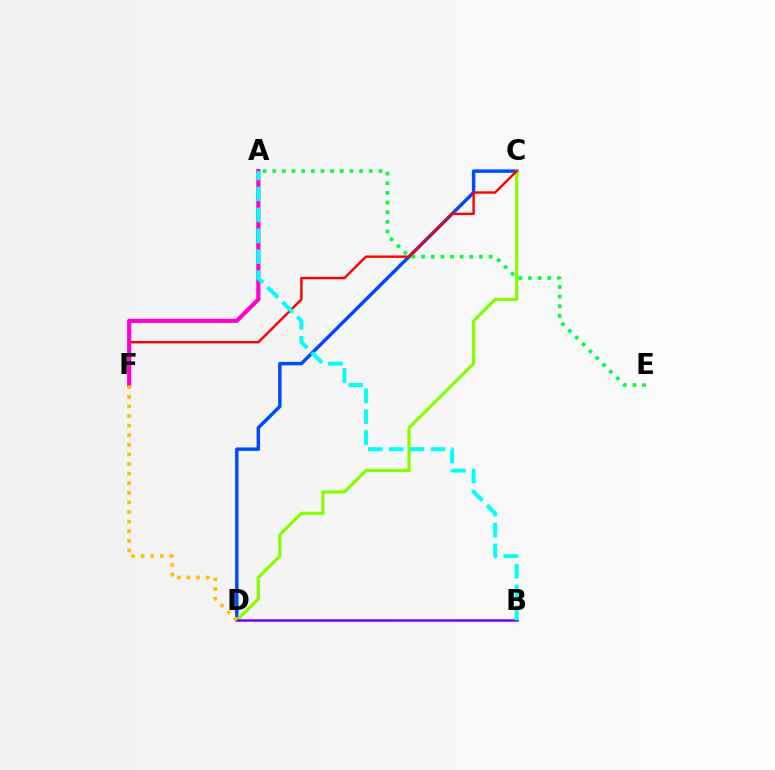{('C', 'D'): [{'color': '#004bff', 'line_style': 'solid', 'thickness': 2.49}, {'color': '#84ff00', 'line_style': 'solid', 'thickness': 2.29}], ('B', 'D'): [{'color': '#7200ff', 'line_style': 'solid', 'thickness': 1.81}], ('A', 'E'): [{'color': '#00ff39', 'line_style': 'dotted', 'thickness': 2.62}], ('C', 'F'): [{'color': '#ff0000', 'line_style': 'solid', 'thickness': 1.73}], ('A', 'F'): [{'color': '#ff00cf', 'line_style': 'solid', 'thickness': 2.99}], ('D', 'F'): [{'color': '#ffbd00', 'line_style': 'dotted', 'thickness': 2.61}], ('A', 'B'): [{'color': '#00fff6', 'line_style': 'dashed', 'thickness': 2.84}]}